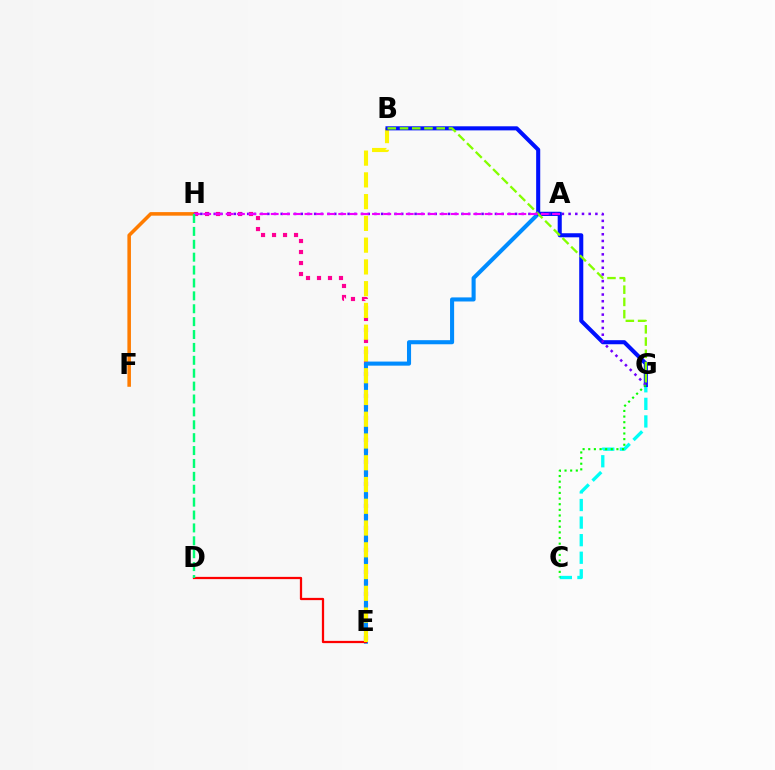{('C', 'G'): [{'color': '#00fff6', 'line_style': 'dashed', 'thickness': 2.39}, {'color': '#08ff00', 'line_style': 'dotted', 'thickness': 1.53}], ('E', 'H'): [{'color': '#ff0094', 'line_style': 'dotted', 'thickness': 2.99}], ('A', 'E'): [{'color': '#008cff', 'line_style': 'solid', 'thickness': 2.94}], ('D', 'E'): [{'color': '#ff0000', 'line_style': 'solid', 'thickness': 1.62}], ('B', 'E'): [{'color': '#fcf500', 'line_style': 'dashed', 'thickness': 2.96}], ('B', 'G'): [{'color': '#0010ff', 'line_style': 'solid', 'thickness': 2.93}, {'color': '#84ff00', 'line_style': 'dashed', 'thickness': 1.66}], ('F', 'H'): [{'color': '#ff7c00', 'line_style': 'solid', 'thickness': 2.56}], ('G', 'H'): [{'color': '#7200ff', 'line_style': 'dotted', 'thickness': 1.82}], ('A', 'H'): [{'color': '#ee00ff', 'line_style': 'dashed', 'thickness': 1.53}], ('D', 'H'): [{'color': '#00ff74', 'line_style': 'dashed', 'thickness': 1.75}]}